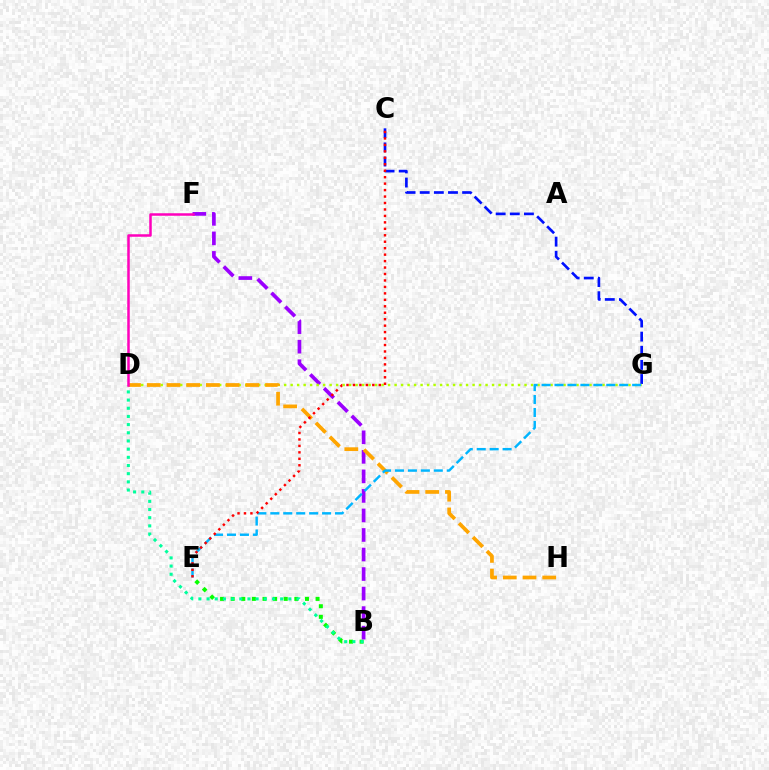{('B', 'E'): [{'color': '#08ff00', 'line_style': 'dotted', 'thickness': 2.88}], ('B', 'F'): [{'color': '#9b00ff', 'line_style': 'dashed', 'thickness': 2.65}], ('C', 'G'): [{'color': '#0010ff', 'line_style': 'dashed', 'thickness': 1.92}], ('D', 'G'): [{'color': '#b3ff00', 'line_style': 'dotted', 'thickness': 1.77}], ('B', 'D'): [{'color': '#00ff9d', 'line_style': 'dotted', 'thickness': 2.22}], ('D', 'H'): [{'color': '#ffa500', 'line_style': 'dashed', 'thickness': 2.68}], ('E', 'G'): [{'color': '#00b5ff', 'line_style': 'dashed', 'thickness': 1.76}], ('D', 'F'): [{'color': '#ff00bd', 'line_style': 'solid', 'thickness': 1.8}], ('C', 'E'): [{'color': '#ff0000', 'line_style': 'dotted', 'thickness': 1.75}]}